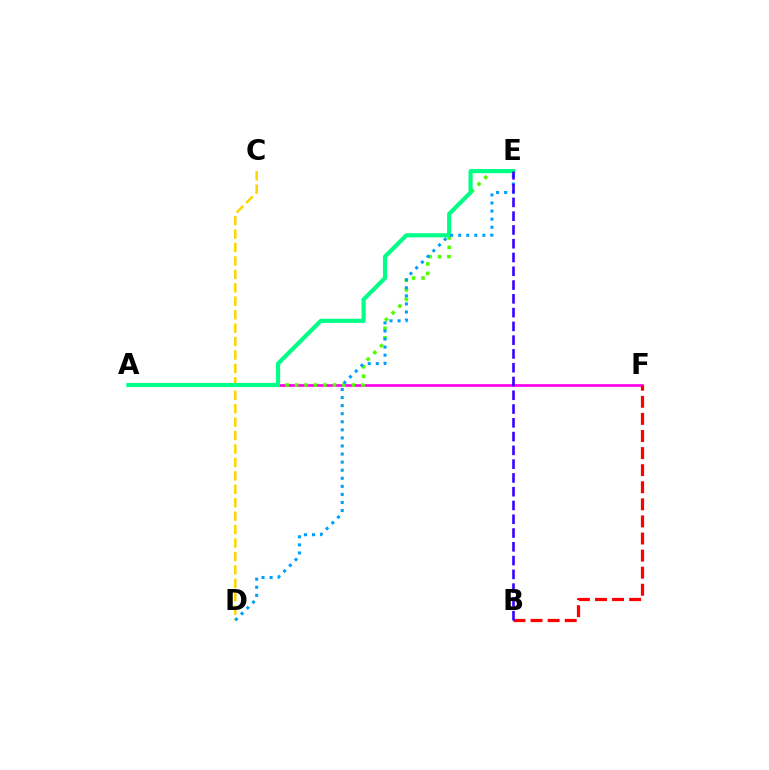{('A', 'F'): [{'color': '#ff00ed', 'line_style': 'solid', 'thickness': 1.95}], ('A', 'E'): [{'color': '#4fff00', 'line_style': 'dotted', 'thickness': 2.57}, {'color': '#00ff86', 'line_style': 'solid', 'thickness': 2.98}], ('B', 'F'): [{'color': '#ff0000', 'line_style': 'dashed', 'thickness': 2.32}], ('C', 'D'): [{'color': '#ffd500', 'line_style': 'dashed', 'thickness': 1.82}], ('D', 'E'): [{'color': '#009eff', 'line_style': 'dotted', 'thickness': 2.19}], ('B', 'E'): [{'color': '#3700ff', 'line_style': 'dashed', 'thickness': 1.87}]}